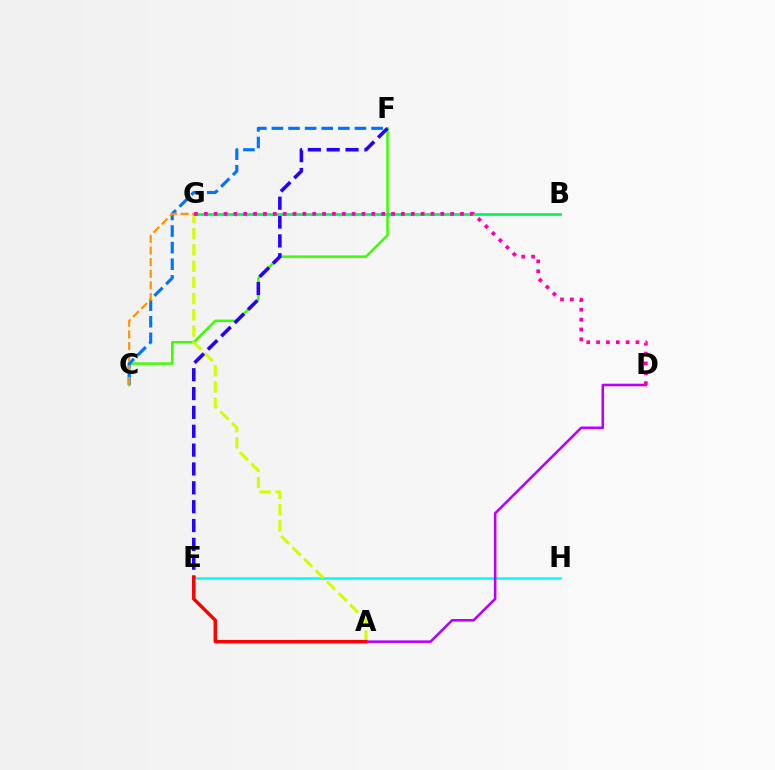{('E', 'H'): [{'color': '#00fff6', 'line_style': 'solid', 'thickness': 1.84}], ('A', 'D'): [{'color': '#b900ff', 'line_style': 'solid', 'thickness': 1.85}], ('C', 'F'): [{'color': '#3dff00', 'line_style': 'solid', 'thickness': 1.8}, {'color': '#0074ff', 'line_style': 'dashed', 'thickness': 2.26}], ('A', 'G'): [{'color': '#d1ff00', 'line_style': 'dashed', 'thickness': 2.2}], ('E', 'F'): [{'color': '#2500ff', 'line_style': 'dashed', 'thickness': 2.56}], ('C', 'G'): [{'color': '#ff9400', 'line_style': 'dashed', 'thickness': 1.58}], ('B', 'G'): [{'color': '#00ff5c', 'line_style': 'solid', 'thickness': 2.06}], ('D', 'G'): [{'color': '#ff00ac', 'line_style': 'dotted', 'thickness': 2.68}], ('A', 'E'): [{'color': '#ff0000', 'line_style': 'solid', 'thickness': 2.49}]}